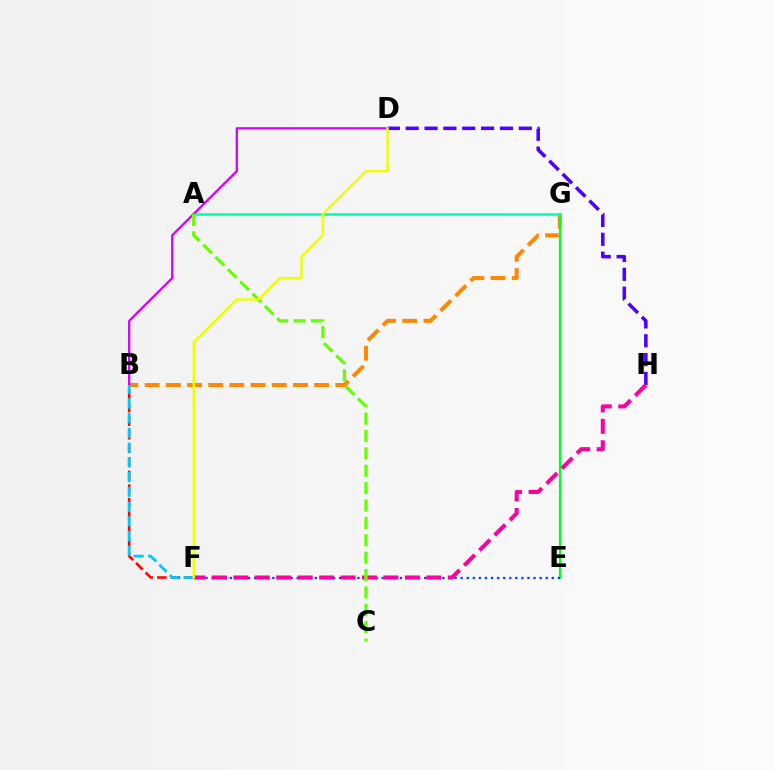{('B', 'G'): [{'color': '#ff8800', 'line_style': 'dashed', 'thickness': 2.88}], ('E', 'G'): [{'color': '#00ff27', 'line_style': 'solid', 'thickness': 1.59}], ('A', 'G'): [{'color': '#00ffaf', 'line_style': 'solid', 'thickness': 1.84}], ('B', 'F'): [{'color': '#ff0000', 'line_style': 'dashed', 'thickness': 1.84}, {'color': '#00c7ff', 'line_style': 'dashed', 'thickness': 2.0}], ('E', 'F'): [{'color': '#003fff', 'line_style': 'dotted', 'thickness': 1.65}], ('D', 'H'): [{'color': '#4f00ff', 'line_style': 'dashed', 'thickness': 2.56}], ('B', 'D'): [{'color': '#d600ff', 'line_style': 'solid', 'thickness': 1.65}], ('F', 'H'): [{'color': '#ff00a0', 'line_style': 'dashed', 'thickness': 2.91}], ('A', 'C'): [{'color': '#66ff00', 'line_style': 'dashed', 'thickness': 2.36}], ('D', 'F'): [{'color': '#eeff00', 'line_style': 'solid', 'thickness': 1.72}]}